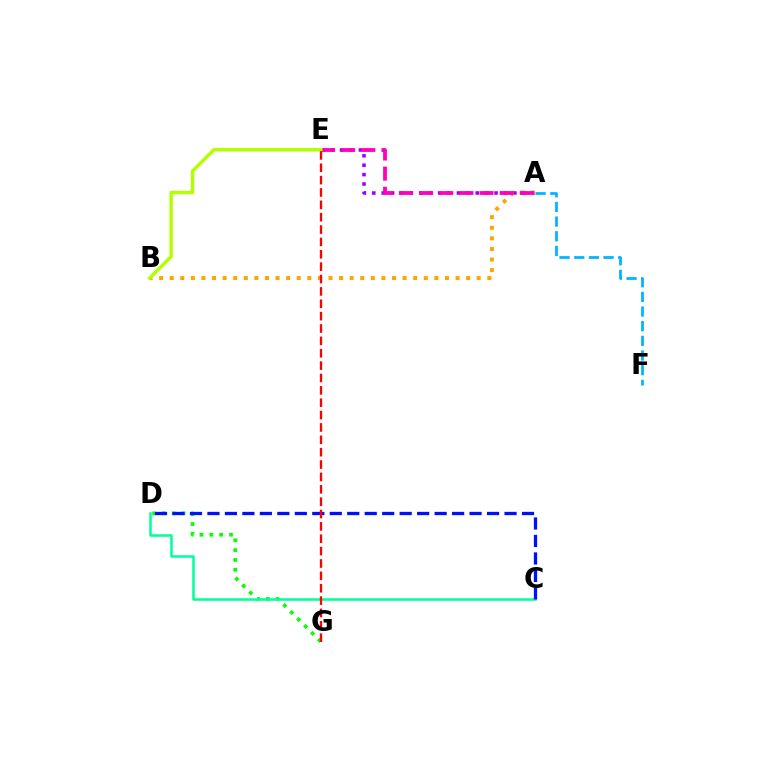{('D', 'G'): [{'color': '#08ff00', 'line_style': 'dotted', 'thickness': 2.67}], ('A', 'E'): [{'color': '#9b00ff', 'line_style': 'dotted', 'thickness': 2.56}, {'color': '#ff00bd', 'line_style': 'dashed', 'thickness': 2.74}], ('A', 'B'): [{'color': '#ffa500', 'line_style': 'dotted', 'thickness': 2.88}], ('C', 'D'): [{'color': '#00ff9d', 'line_style': 'solid', 'thickness': 1.82}, {'color': '#0010ff', 'line_style': 'dashed', 'thickness': 2.37}], ('B', 'E'): [{'color': '#b3ff00', 'line_style': 'solid', 'thickness': 2.47}], ('A', 'F'): [{'color': '#00b5ff', 'line_style': 'dashed', 'thickness': 1.99}], ('E', 'G'): [{'color': '#ff0000', 'line_style': 'dashed', 'thickness': 1.68}]}